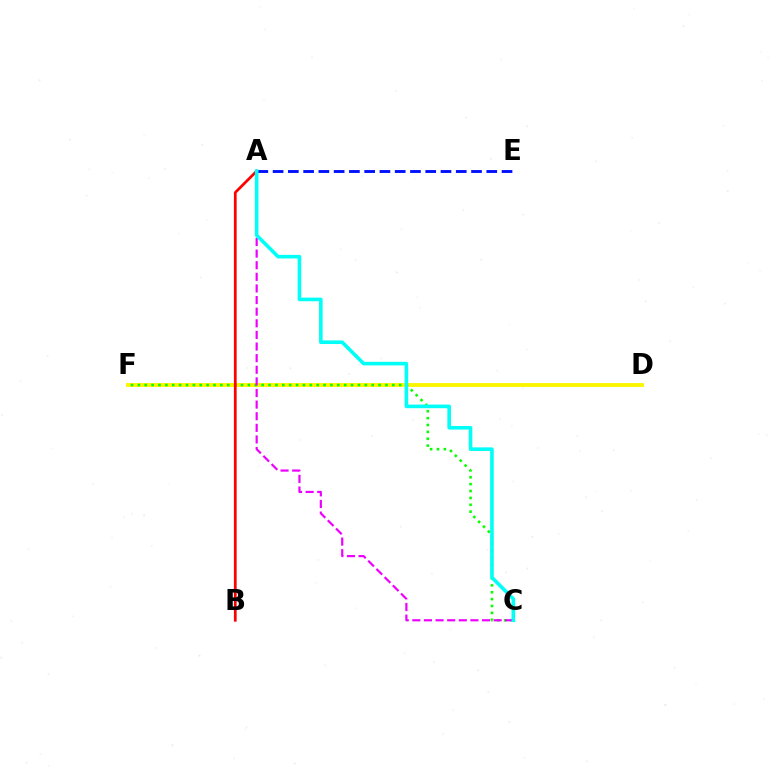{('D', 'F'): [{'color': '#fcf500', 'line_style': 'solid', 'thickness': 2.79}], ('A', 'E'): [{'color': '#0010ff', 'line_style': 'dashed', 'thickness': 2.07}], ('C', 'F'): [{'color': '#08ff00', 'line_style': 'dotted', 'thickness': 1.87}], ('A', 'B'): [{'color': '#ff0000', 'line_style': 'solid', 'thickness': 1.97}], ('A', 'C'): [{'color': '#ee00ff', 'line_style': 'dashed', 'thickness': 1.58}, {'color': '#00fff6', 'line_style': 'solid', 'thickness': 2.6}]}